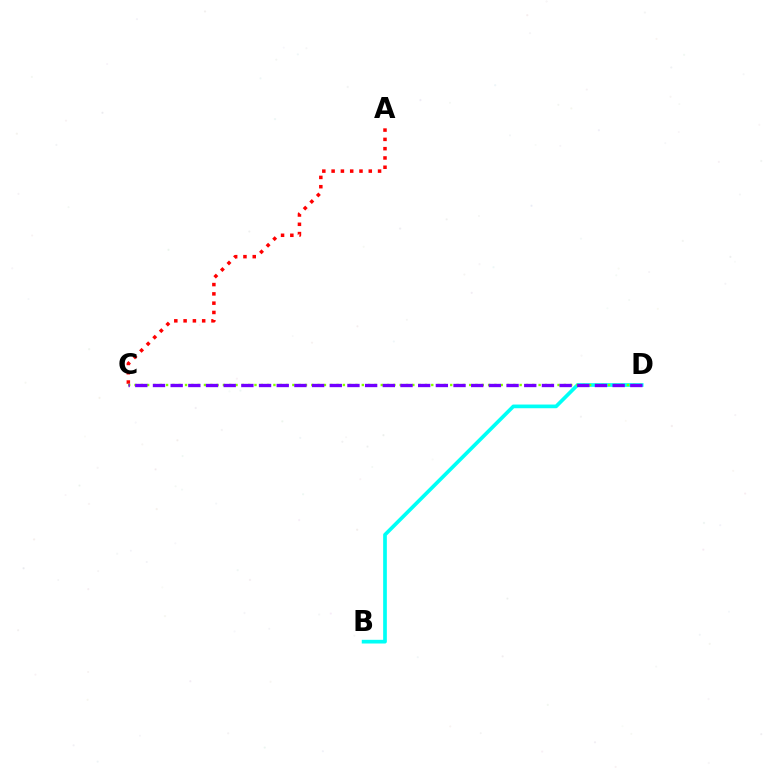{('A', 'C'): [{'color': '#ff0000', 'line_style': 'dotted', 'thickness': 2.52}], ('B', 'D'): [{'color': '#00fff6', 'line_style': 'solid', 'thickness': 2.66}], ('C', 'D'): [{'color': '#84ff00', 'line_style': 'dotted', 'thickness': 1.72}, {'color': '#7200ff', 'line_style': 'dashed', 'thickness': 2.4}]}